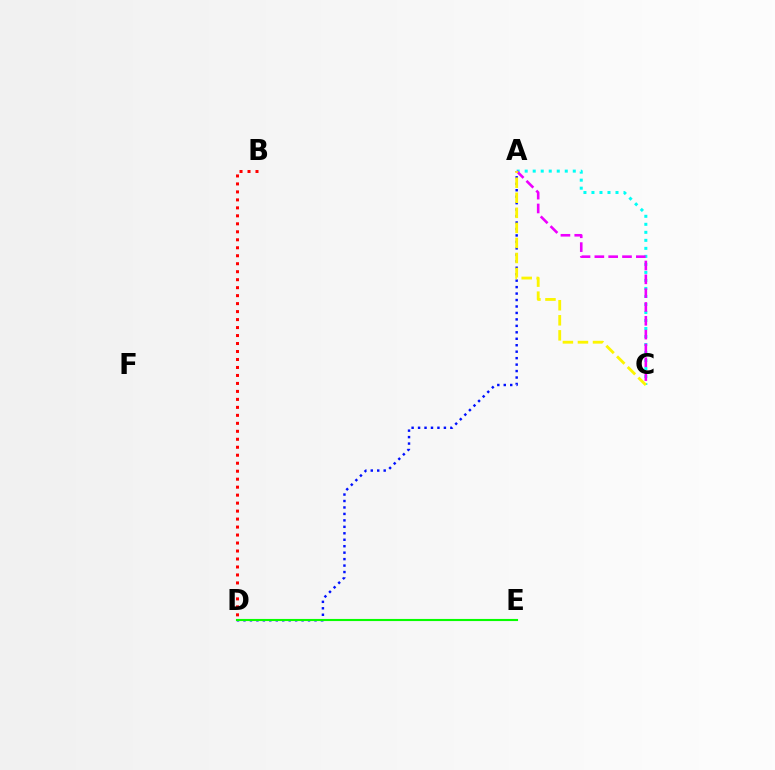{('A', 'D'): [{'color': '#0010ff', 'line_style': 'dotted', 'thickness': 1.75}], ('A', 'C'): [{'color': '#00fff6', 'line_style': 'dotted', 'thickness': 2.18}, {'color': '#ee00ff', 'line_style': 'dashed', 'thickness': 1.88}, {'color': '#fcf500', 'line_style': 'dashed', 'thickness': 2.04}], ('B', 'D'): [{'color': '#ff0000', 'line_style': 'dotted', 'thickness': 2.17}], ('D', 'E'): [{'color': '#08ff00', 'line_style': 'solid', 'thickness': 1.53}]}